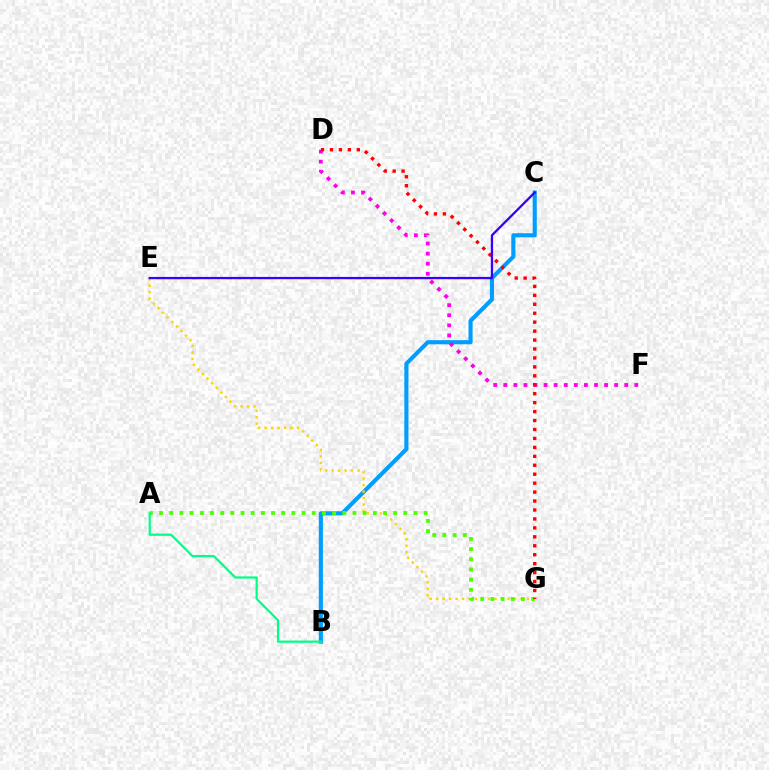{('B', 'C'): [{'color': '#009eff', 'line_style': 'solid', 'thickness': 2.97}], ('E', 'G'): [{'color': '#ffd500', 'line_style': 'dotted', 'thickness': 1.76}], ('A', 'G'): [{'color': '#4fff00', 'line_style': 'dotted', 'thickness': 2.77}], ('D', 'F'): [{'color': '#ff00ed', 'line_style': 'dotted', 'thickness': 2.74}], ('A', 'B'): [{'color': '#00ff86', 'line_style': 'solid', 'thickness': 1.61}], ('D', 'G'): [{'color': '#ff0000', 'line_style': 'dotted', 'thickness': 2.43}], ('C', 'E'): [{'color': '#3700ff', 'line_style': 'solid', 'thickness': 1.65}]}